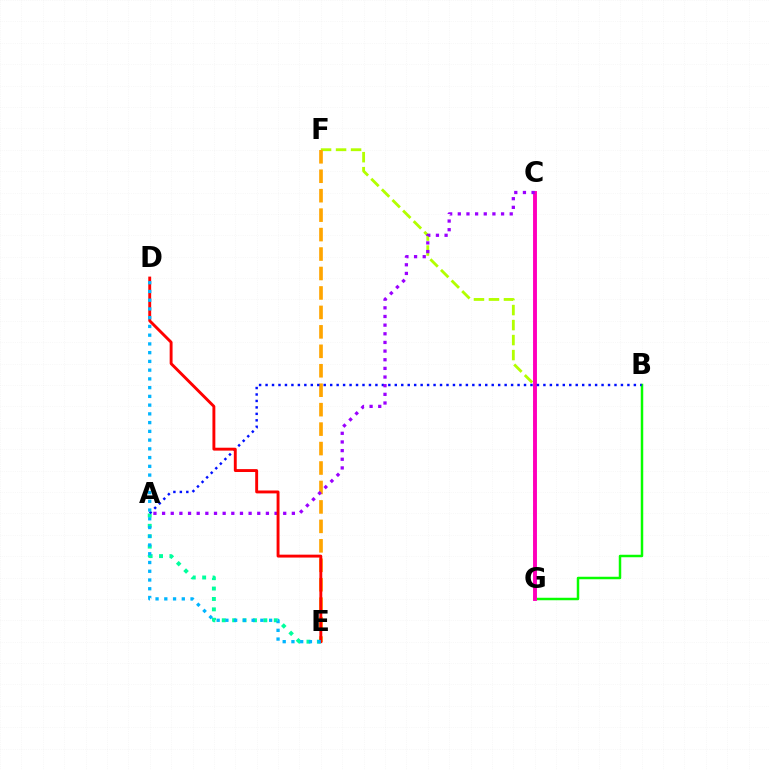{('B', 'G'): [{'color': '#08ff00', 'line_style': 'solid', 'thickness': 1.79}], ('F', 'G'): [{'color': '#b3ff00', 'line_style': 'dashed', 'thickness': 2.04}], ('E', 'F'): [{'color': '#ffa500', 'line_style': 'dashed', 'thickness': 2.64}], ('C', 'G'): [{'color': '#ff00bd', 'line_style': 'solid', 'thickness': 2.81}], ('A', 'E'): [{'color': '#00ff9d', 'line_style': 'dotted', 'thickness': 2.82}], ('A', 'B'): [{'color': '#0010ff', 'line_style': 'dotted', 'thickness': 1.76}], ('A', 'C'): [{'color': '#9b00ff', 'line_style': 'dotted', 'thickness': 2.35}], ('D', 'E'): [{'color': '#ff0000', 'line_style': 'solid', 'thickness': 2.09}, {'color': '#00b5ff', 'line_style': 'dotted', 'thickness': 2.38}]}